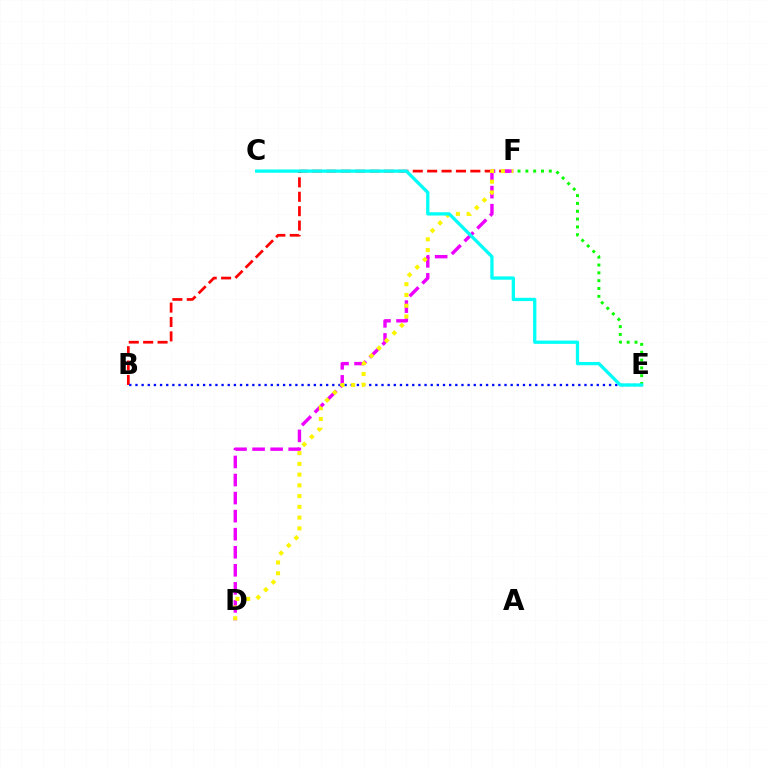{('B', 'F'): [{'color': '#ff0000', 'line_style': 'dashed', 'thickness': 1.96}], ('D', 'F'): [{'color': '#ee00ff', 'line_style': 'dashed', 'thickness': 2.45}, {'color': '#fcf500', 'line_style': 'dotted', 'thickness': 2.92}], ('B', 'E'): [{'color': '#0010ff', 'line_style': 'dotted', 'thickness': 1.67}], ('E', 'F'): [{'color': '#08ff00', 'line_style': 'dotted', 'thickness': 2.13}], ('C', 'E'): [{'color': '#00fff6', 'line_style': 'solid', 'thickness': 2.36}]}